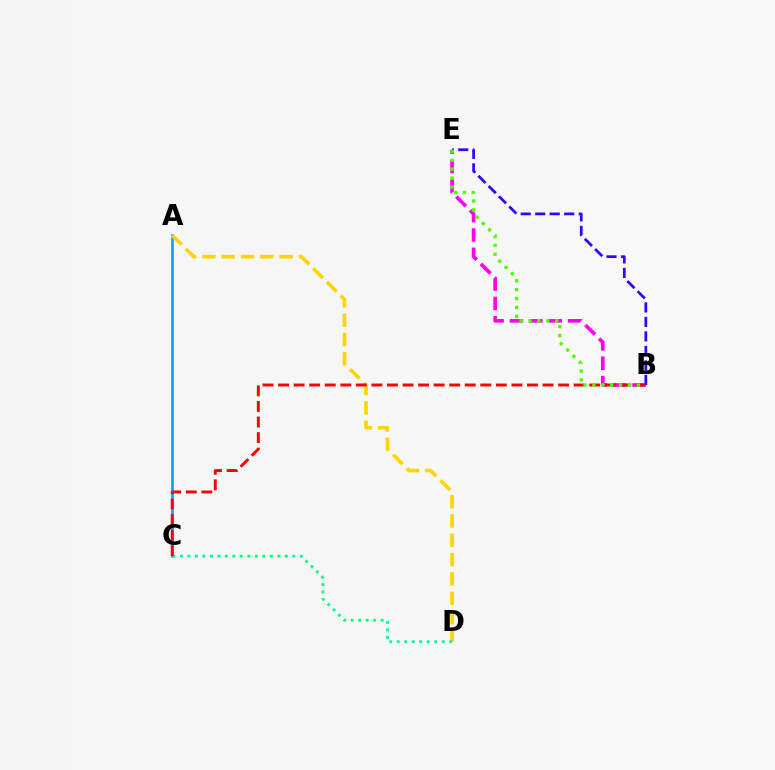{('A', 'C'): [{'color': '#009eff', 'line_style': 'solid', 'thickness': 1.83}], ('B', 'E'): [{'color': '#ff00ed', 'line_style': 'dashed', 'thickness': 2.63}, {'color': '#3700ff', 'line_style': 'dashed', 'thickness': 1.97}, {'color': '#4fff00', 'line_style': 'dotted', 'thickness': 2.41}], ('A', 'D'): [{'color': '#ffd500', 'line_style': 'dashed', 'thickness': 2.63}], ('C', 'D'): [{'color': '#00ff86', 'line_style': 'dotted', 'thickness': 2.04}], ('B', 'C'): [{'color': '#ff0000', 'line_style': 'dashed', 'thickness': 2.11}]}